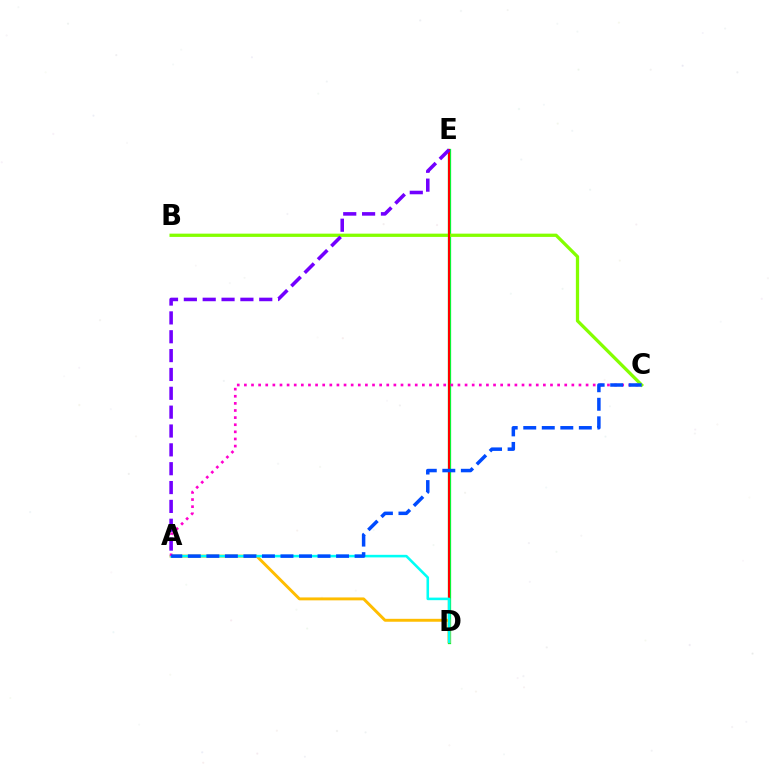{('D', 'E'): [{'color': '#00ff39', 'line_style': 'solid', 'thickness': 2.35}, {'color': '#ff0000', 'line_style': 'solid', 'thickness': 1.52}], ('B', 'C'): [{'color': '#84ff00', 'line_style': 'solid', 'thickness': 2.35}], ('A', 'D'): [{'color': '#ffbd00', 'line_style': 'solid', 'thickness': 2.1}, {'color': '#00fff6', 'line_style': 'solid', 'thickness': 1.85}], ('A', 'C'): [{'color': '#ff00cf', 'line_style': 'dotted', 'thickness': 1.93}, {'color': '#004bff', 'line_style': 'dashed', 'thickness': 2.52}], ('A', 'E'): [{'color': '#7200ff', 'line_style': 'dashed', 'thickness': 2.56}]}